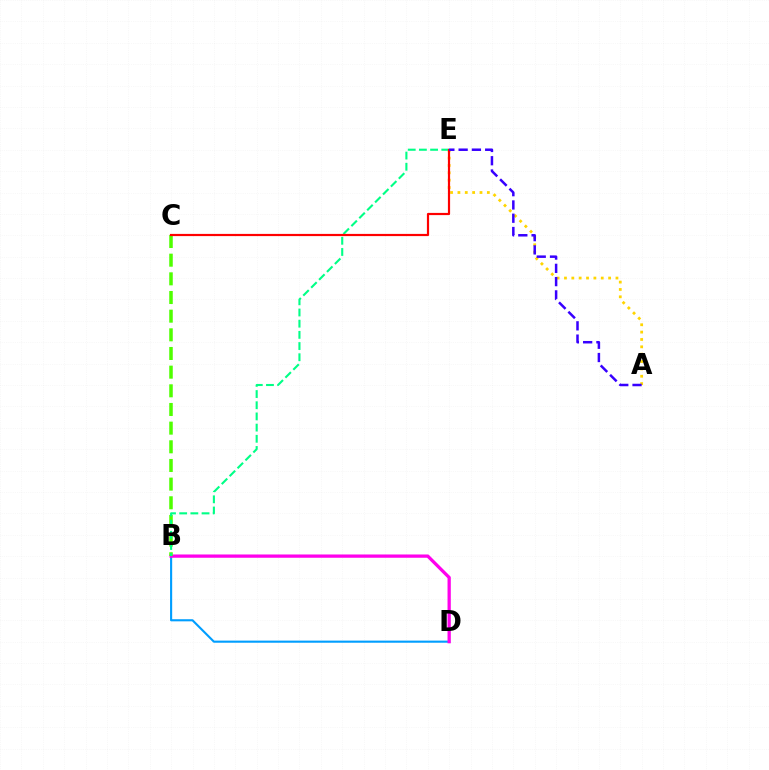{('A', 'E'): [{'color': '#ffd500', 'line_style': 'dotted', 'thickness': 2.0}, {'color': '#3700ff', 'line_style': 'dashed', 'thickness': 1.8}], ('B', 'D'): [{'color': '#009eff', 'line_style': 'solid', 'thickness': 1.53}, {'color': '#ff00ed', 'line_style': 'solid', 'thickness': 2.36}], ('B', 'C'): [{'color': '#4fff00', 'line_style': 'dashed', 'thickness': 2.54}], ('B', 'E'): [{'color': '#00ff86', 'line_style': 'dashed', 'thickness': 1.52}], ('C', 'E'): [{'color': '#ff0000', 'line_style': 'solid', 'thickness': 1.58}]}